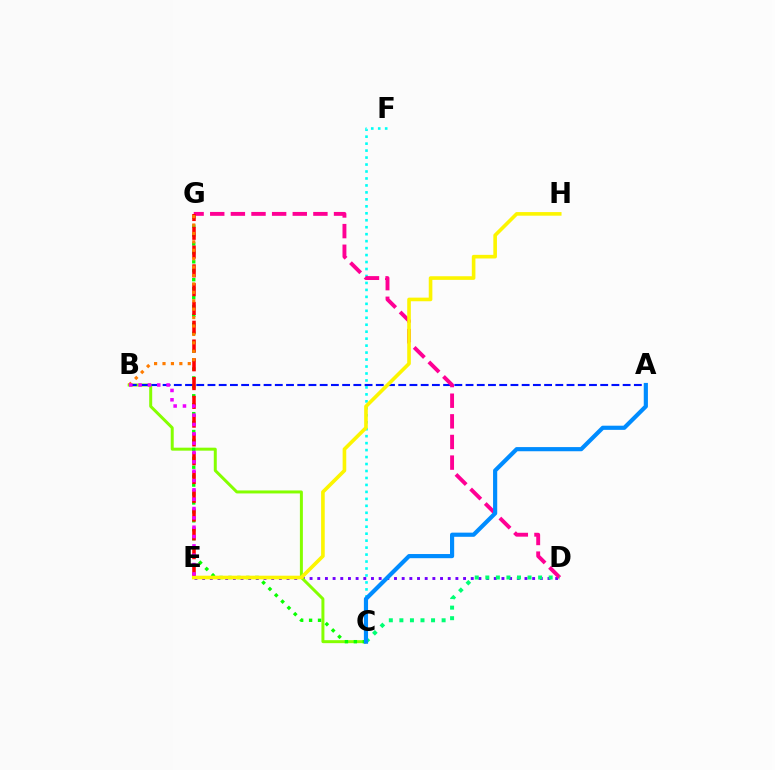{('C', 'F'): [{'color': '#00fff6', 'line_style': 'dotted', 'thickness': 1.89}], ('D', 'E'): [{'color': '#7200ff', 'line_style': 'dotted', 'thickness': 2.09}], ('B', 'C'): [{'color': '#84ff00', 'line_style': 'solid', 'thickness': 2.15}], ('A', 'B'): [{'color': '#0010ff', 'line_style': 'dashed', 'thickness': 1.52}], ('C', 'G'): [{'color': '#08ff00', 'line_style': 'dotted', 'thickness': 2.43}], ('D', 'G'): [{'color': '#ff0094', 'line_style': 'dashed', 'thickness': 2.8}], ('E', 'G'): [{'color': '#ff0000', 'line_style': 'dashed', 'thickness': 2.55}], ('B', 'G'): [{'color': '#ff7c00', 'line_style': 'dotted', 'thickness': 2.29}], ('C', 'D'): [{'color': '#00ff74', 'line_style': 'dotted', 'thickness': 2.87}], ('E', 'H'): [{'color': '#fcf500', 'line_style': 'solid', 'thickness': 2.61}], ('B', 'E'): [{'color': '#ee00ff', 'line_style': 'dotted', 'thickness': 2.54}], ('A', 'C'): [{'color': '#008cff', 'line_style': 'solid', 'thickness': 3.0}]}